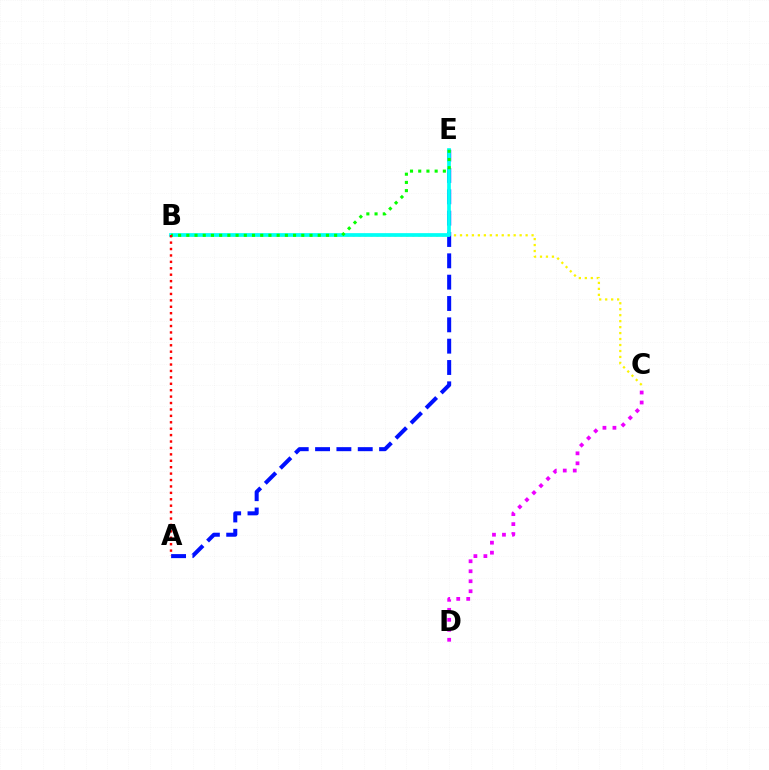{('A', 'E'): [{'color': '#0010ff', 'line_style': 'dashed', 'thickness': 2.9}], ('B', 'C'): [{'color': '#fcf500', 'line_style': 'dotted', 'thickness': 1.62}], ('C', 'D'): [{'color': '#ee00ff', 'line_style': 'dotted', 'thickness': 2.71}], ('B', 'E'): [{'color': '#00fff6', 'line_style': 'solid', 'thickness': 2.68}, {'color': '#08ff00', 'line_style': 'dotted', 'thickness': 2.23}], ('A', 'B'): [{'color': '#ff0000', 'line_style': 'dotted', 'thickness': 1.74}]}